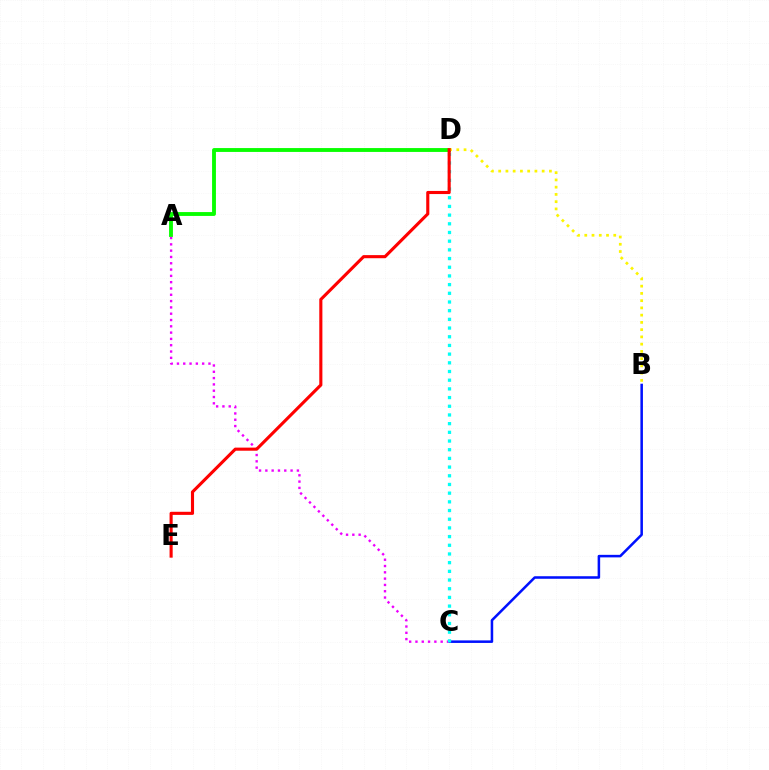{('A', 'D'): [{'color': '#08ff00', 'line_style': 'solid', 'thickness': 2.78}], ('B', 'C'): [{'color': '#0010ff', 'line_style': 'solid', 'thickness': 1.83}], ('A', 'C'): [{'color': '#ee00ff', 'line_style': 'dotted', 'thickness': 1.71}], ('B', 'D'): [{'color': '#fcf500', 'line_style': 'dotted', 'thickness': 1.97}], ('C', 'D'): [{'color': '#00fff6', 'line_style': 'dotted', 'thickness': 2.36}], ('D', 'E'): [{'color': '#ff0000', 'line_style': 'solid', 'thickness': 2.24}]}